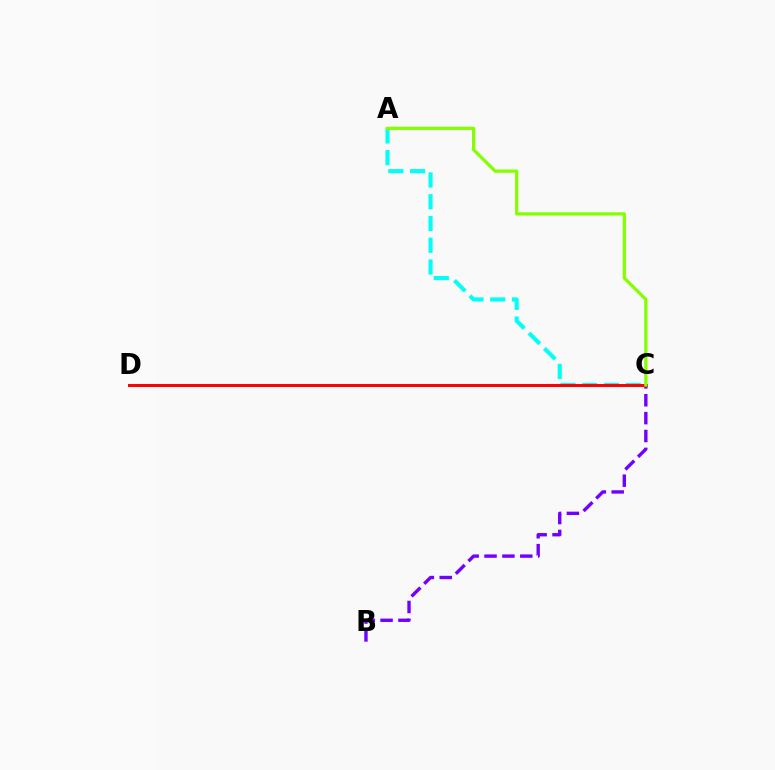{('A', 'C'): [{'color': '#00fff6', 'line_style': 'dashed', 'thickness': 2.96}, {'color': '#84ff00', 'line_style': 'solid', 'thickness': 2.34}], ('B', 'C'): [{'color': '#7200ff', 'line_style': 'dashed', 'thickness': 2.43}], ('C', 'D'): [{'color': '#ff0000', 'line_style': 'solid', 'thickness': 2.14}]}